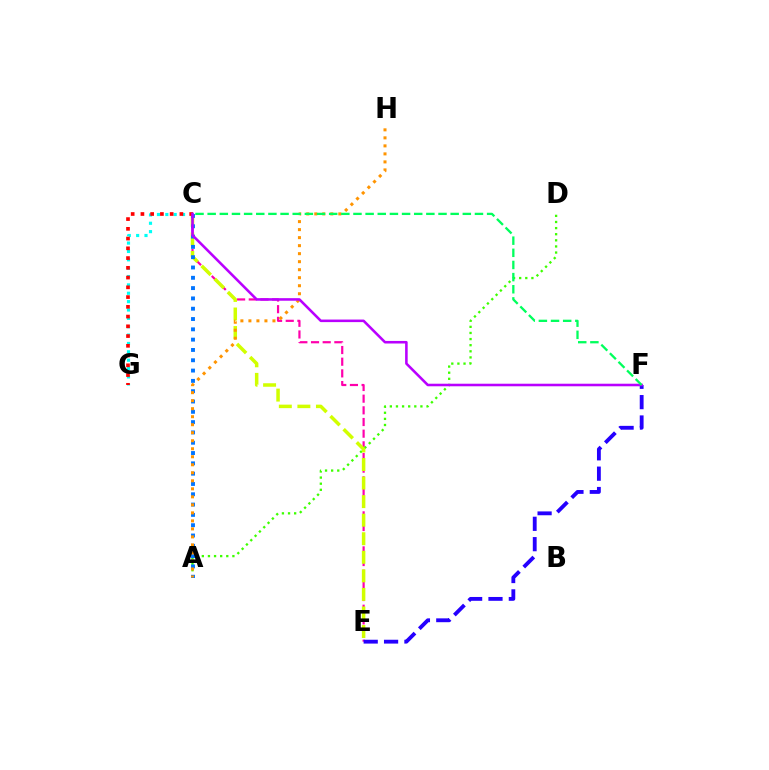{('C', 'E'): [{'color': '#ff00ac', 'line_style': 'dashed', 'thickness': 1.59}, {'color': '#d1ff00', 'line_style': 'dashed', 'thickness': 2.52}], ('C', 'G'): [{'color': '#00fff6', 'line_style': 'dotted', 'thickness': 2.27}, {'color': '#ff0000', 'line_style': 'dotted', 'thickness': 2.65}], ('A', 'D'): [{'color': '#3dff00', 'line_style': 'dotted', 'thickness': 1.66}], ('E', 'F'): [{'color': '#2500ff', 'line_style': 'dashed', 'thickness': 2.77}], ('A', 'C'): [{'color': '#0074ff', 'line_style': 'dotted', 'thickness': 2.8}], ('A', 'H'): [{'color': '#ff9400', 'line_style': 'dotted', 'thickness': 2.18}], ('C', 'F'): [{'color': '#b900ff', 'line_style': 'solid', 'thickness': 1.85}, {'color': '#00ff5c', 'line_style': 'dashed', 'thickness': 1.65}]}